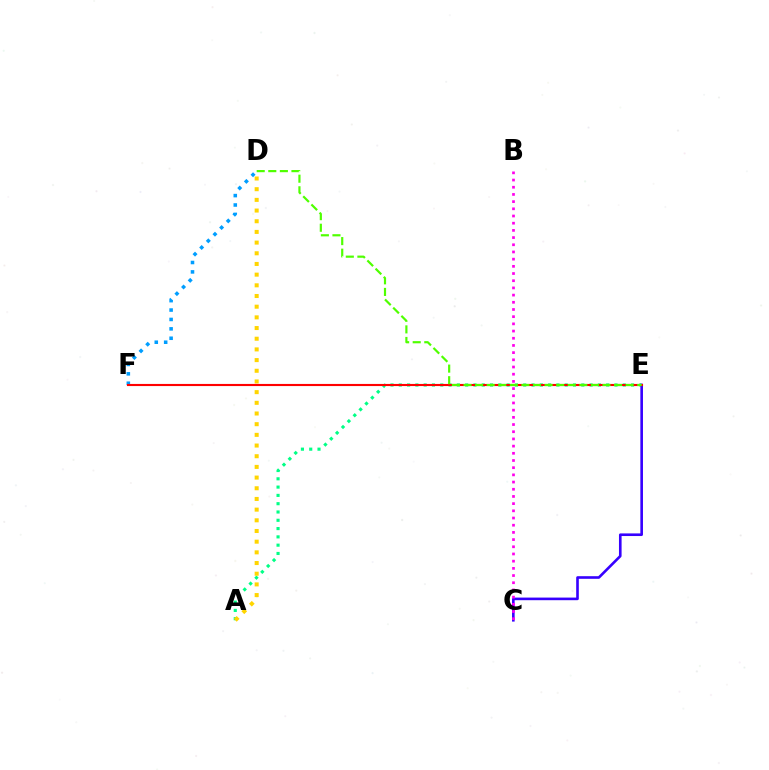{('A', 'E'): [{'color': '#00ff86', 'line_style': 'dotted', 'thickness': 2.25}], ('A', 'D'): [{'color': '#ffd500', 'line_style': 'dotted', 'thickness': 2.9}], ('C', 'E'): [{'color': '#3700ff', 'line_style': 'solid', 'thickness': 1.89}], ('B', 'C'): [{'color': '#ff00ed', 'line_style': 'dotted', 'thickness': 1.95}], ('D', 'F'): [{'color': '#009eff', 'line_style': 'dotted', 'thickness': 2.55}], ('E', 'F'): [{'color': '#ff0000', 'line_style': 'solid', 'thickness': 1.53}], ('D', 'E'): [{'color': '#4fff00', 'line_style': 'dashed', 'thickness': 1.57}]}